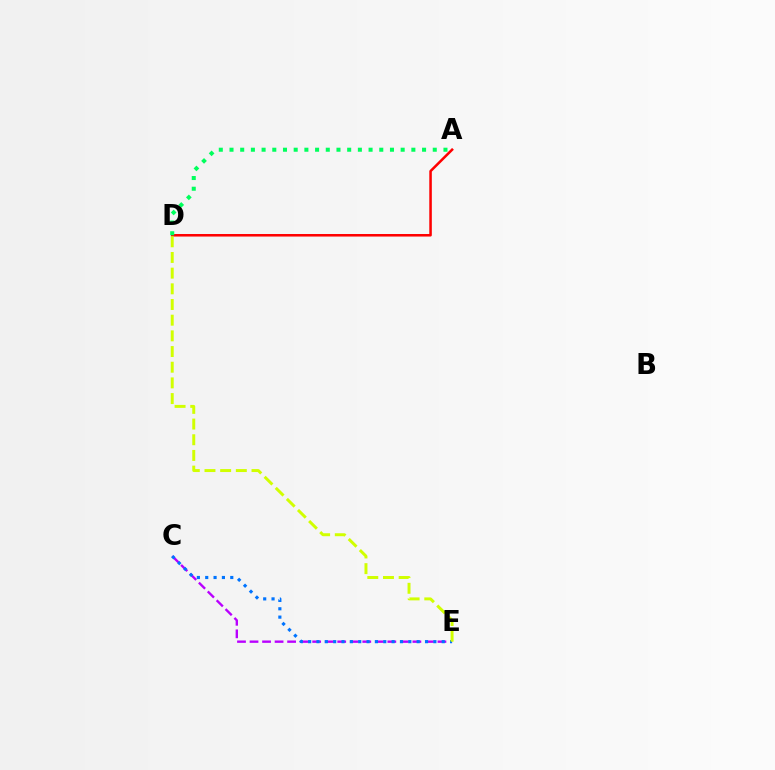{('C', 'E'): [{'color': '#b900ff', 'line_style': 'dashed', 'thickness': 1.7}, {'color': '#0074ff', 'line_style': 'dotted', 'thickness': 2.27}], ('A', 'D'): [{'color': '#ff0000', 'line_style': 'solid', 'thickness': 1.82}, {'color': '#00ff5c', 'line_style': 'dotted', 'thickness': 2.91}], ('D', 'E'): [{'color': '#d1ff00', 'line_style': 'dashed', 'thickness': 2.13}]}